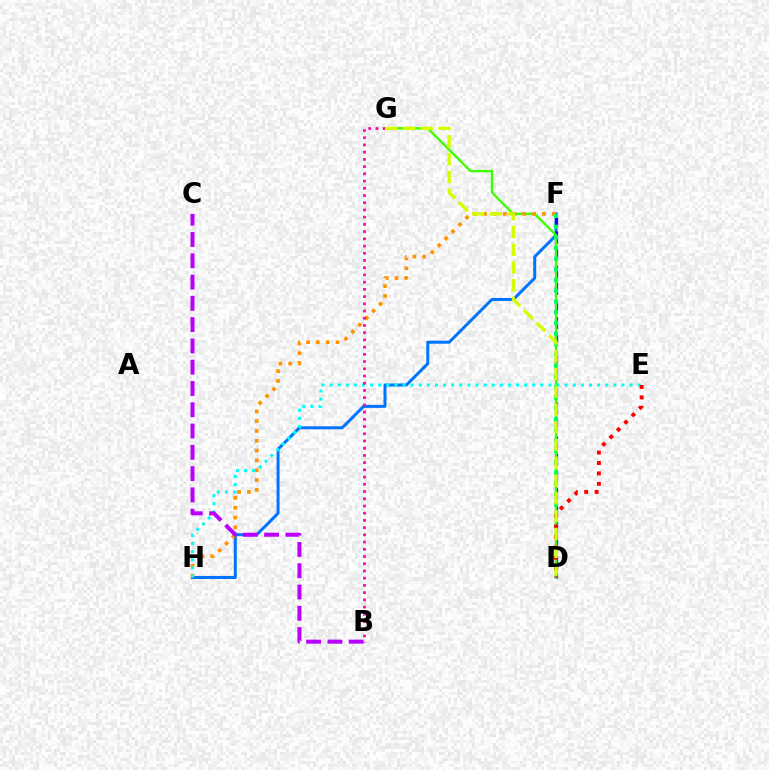{('F', 'H'): [{'color': '#0074ff', 'line_style': 'solid', 'thickness': 2.16}, {'color': '#ff9400', 'line_style': 'dotted', 'thickness': 2.67}], ('D', 'F'): [{'color': '#2500ff', 'line_style': 'dashed', 'thickness': 2.32}, {'color': '#00ff5c', 'line_style': 'dotted', 'thickness': 2.9}], ('D', 'G'): [{'color': '#3dff00', 'line_style': 'solid', 'thickness': 1.69}, {'color': '#d1ff00', 'line_style': 'dashed', 'thickness': 2.41}], ('E', 'H'): [{'color': '#00fff6', 'line_style': 'dotted', 'thickness': 2.2}], ('B', 'G'): [{'color': '#ff00ac', 'line_style': 'dotted', 'thickness': 1.96}], ('B', 'C'): [{'color': '#b900ff', 'line_style': 'dashed', 'thickness': 2.89}], ('D', 'E'): [{'color': '#ff0000', 'line_style': 'dotted', 'thickness': 2.83}]}